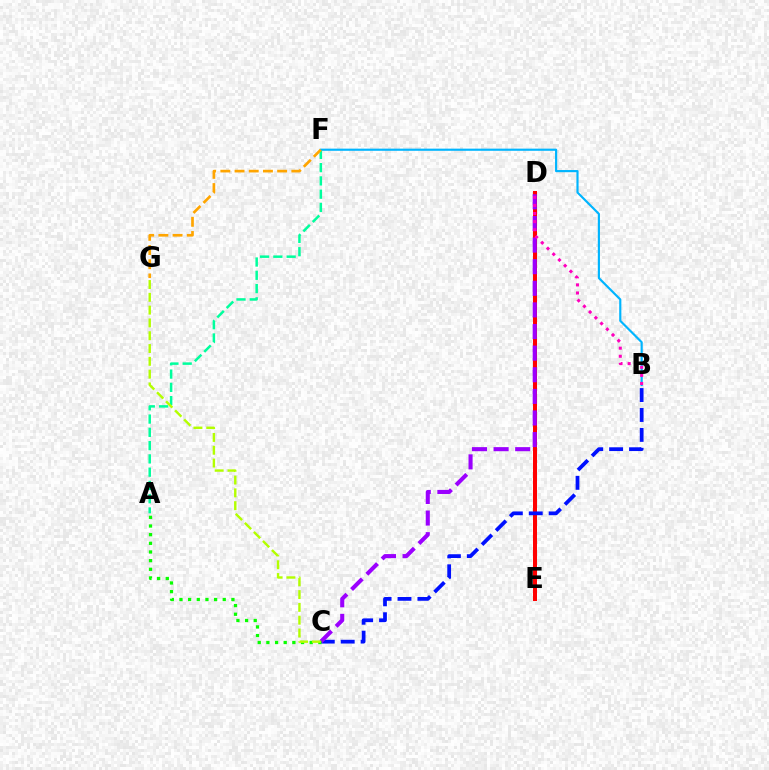{('D', 'E'): [{'color': '#ff0000', 'line_style': 'solid', 'thickness': 2.89}], ('B', 'C'): [{'color': '#0010ff', 'line_style': 'dashed', 'thickness': 2.71}], ('A', 'F'): [{'color': '#00ff9d', 'line_style': 'dashed', 'thickness': 1.8}], ('B', 'F'): [{'color': '#00b5ff', 'line_style': 'solid', 'thickness': 1.56}], ('C', 'D'): [{'color': '#9b00ff', 'line_style': 'dashed', 'thickness': 2.94}], ('B', 'D'): [{'color': '#ff00bd', 'line_style': 'dotted', 'thickness': 2.2}], ('A', 'C'): [{'color': '#08ff00', 'line_style': 'dotted', 'thickness': 2.35}], ('C', 'G'): [{'color': '#b3ff00', 'line_style': 'dashed', 'thickness': 1.74}], ('F', 'G'): [{'color': '#ffa500', 'line_style': 'dashed', 'thickness': 1.93}]}